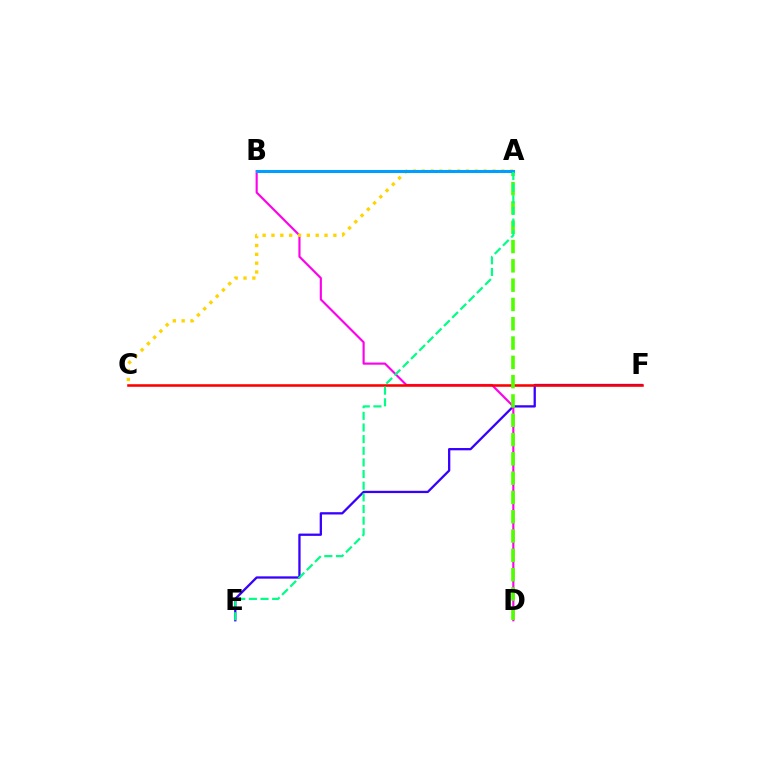{('E', 'F'): [{'color': '#3700ff', 'line_style': 'solid', 'thickness': 1.65}], ('B', 'D'): [{'color': '#ff00ed', 'line_style': 'solid', 'thickness': 1.55}], ('A', 'C'): [{'color': '#ffd500', 'line_style': 'dotted', 'thickness': 2.4}], ('C', 'F'): [{'color': '#ff0000', 'line_style': 'solid', 'thickness': 1.85}], ('A', 'D'): [{'color': '#4fff00', 'line_style': 'dashed', 'thickness': 2.62}], ('A', 'B'): [{'color': '#009eff', 'line_style': 'solid', 'thickness': 2.2}], ('A', 'E'): [{'color': '#00ff86', 'line_style': 'dashed', 'thickness': 1.58}]}